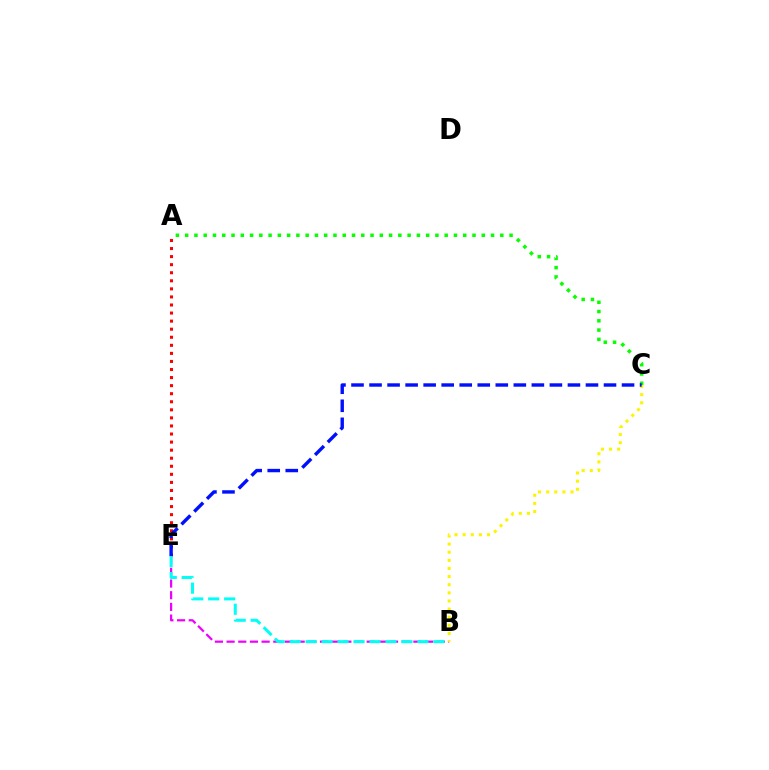{('A', 'E'): [{'color': '#ff0000', 'line_style': 'dotted', 'thickness': 2.19}], ('A', 'C'): [{'color': '#08ff00', 'line_style': 'dotted', 'thickness': 2.52}], ('B', 'E'): [{'color': '#ee00ff', 'line_style': 'dashed', 'thickness': 1.59}, {'color': '#00fff6', 'line_style': 'dashed', 'thickness': 2.17}], ('B', 'C'): [{'color': '#fcf500', 'line_style': 'dotted', 'thickness': 2.21}], ('C', 'E'): [{'color': '#0010ff', 'line_style': 'dashed', 'thickness': 2.45}]}